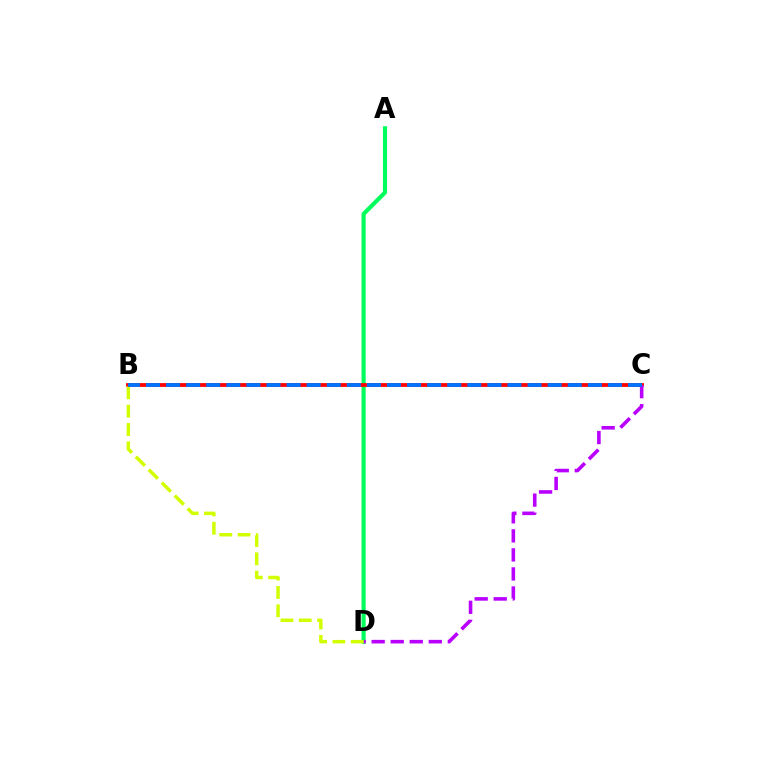{('A', 'D'): [{'color': '#00ff5c', 'line_style': 'solid', 'thickness': 2.99}], ('B', 'C'): [{'color': '#ff0000', 'line_style': 'solid', 'thickness': 2.72}, {'color': '#0074ff', 'line_style': 'dashed', 'thickness': 2.73}], ('C', 'D'): [{'color': '#b900ff', 'line_style': 'dashed', 'thickness': 2.59}], ('B', 'D'): [{'color': '#d1ff00', 'line_style': 'dashed', 'thickness': 2.49}]}